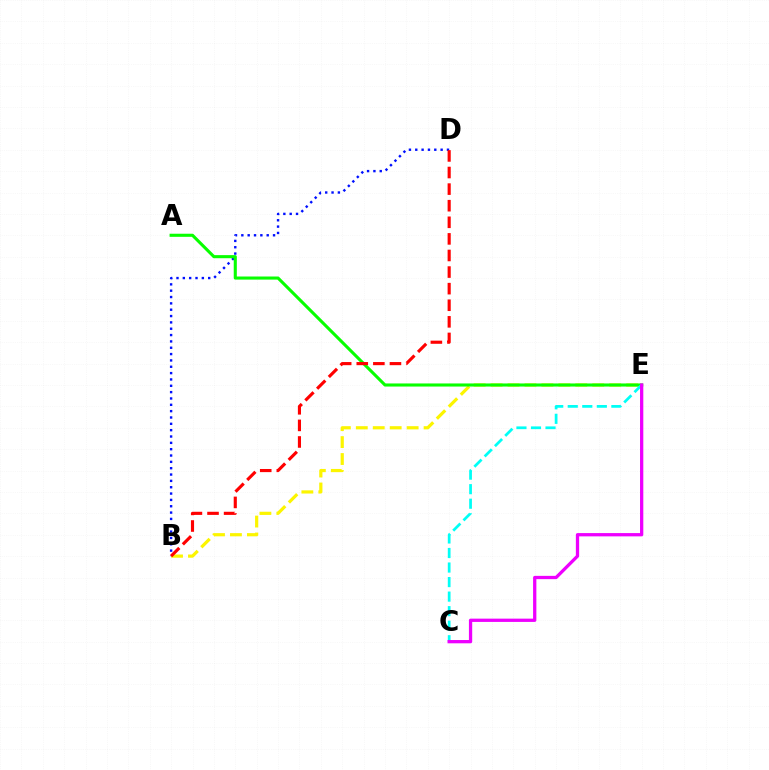{('B', 'E'): [{'color': '#fcf500', 'line_style': 'dashed', 'thickness': 2.3}], ('B', 'D'): [{'color': '#0010ff', 'line_style': 'dotted', 'thickness': 1.72}, {'color': '#ff0000', 'line_style': 'dashed', 'thickness': 2.25}], ('A', 'E'): [{'color': '#08ff00', 'line_style': 'solid', 'thickness': 2.23}], ('C', 'E'): [{'color': '#00fff6', 'line_style': 'dashed', 'thickness': 1.98}, {'color': '#ee00ff', 'line_style': 'solid', 'thickness': 2.36}]}